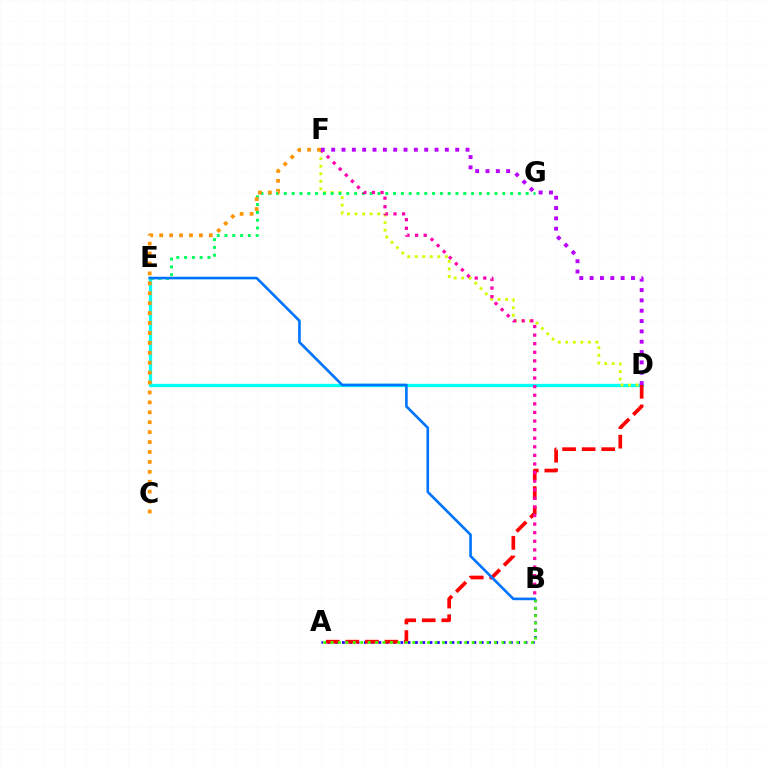{('A', 'B'): [{'color': '#2500ff', 'line_style': 'dotted', 'thickness': 1.98}, {'color': '#3dff00', 'line_style': 'dotted', 'thickness': 2.02}], ('D', 'E'): [{'color': '#00fff6', 'line_style': 'solid', 'thickness': 2.37}], ('D', 'F'): [{'color': '#d1ff00', 'line_style': 'dotted', 'thickness': 2.05}, {'color': '#b900ff', 'line_style': 'dotted', 'thickness': 2.81}], ('A', 'D'): [{'color': '#ff0000', 'line_style': 'dashed', 'thickness': 2.66}], ('E', 'G'): [{'color': '#00ff5c', 'line_style': 'dotted', 'thickness': 2.12}], ('B', 'F'): [{'color': '#ff00ac', 'line_style': 'dotted', 'thickness': 2.33}], ('B', 'E'): [{'color': '#0074ff', 'line_style': 'solid', 'thickness': 1.9}], ('C', 'F'): [{'color': '#ff9400', 'line_style': 'dotted', 'thickness': 2.7}]}